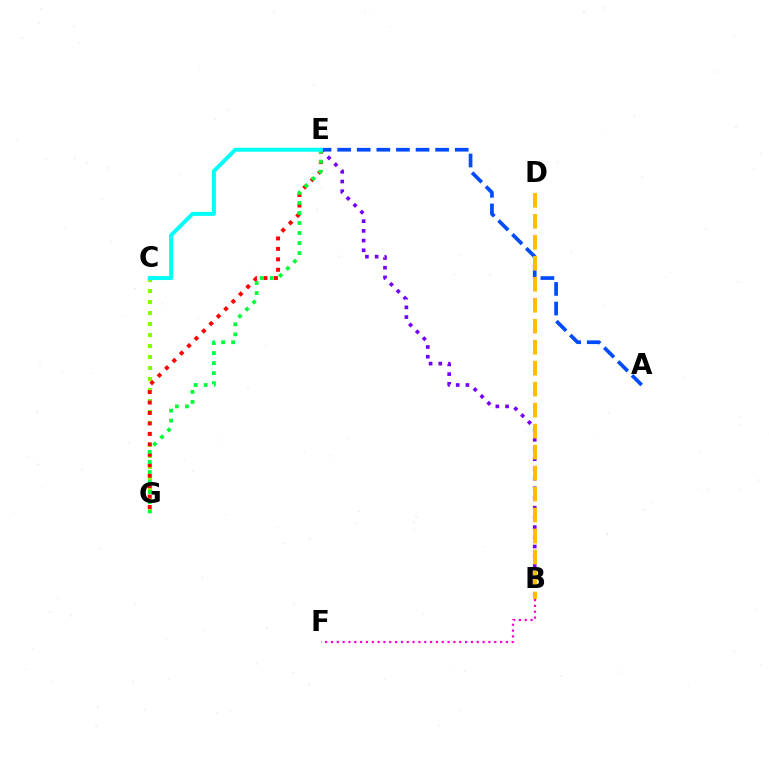{('B', 'E'): [{'color': '#7200ff', 'line_style': 'dotted', 'thickness': 2.64}], ('C', 'G'): [{'color': '#84ff00', 'line_style': 'dotted', 'thickness': 2.99}], ('A', 'E'): [{'color': '#004bff', 'line_style': 'dashed', 'thickness': 2.66}], ('E', 'G'): [{'color': '#ff0000', 'line_style': 'dotted', 'thickness': 2.84}, {'color': '#00ff39', 'line_style': 'dotted', 'thickness': 2.73}], ('B', 'D'): [{'color': '#ffbd00', 'line_style': 'dashed', 'thickness': 2.85}], ('C', 'E'): [{'color': '#00fff6', 'line_style': 'solid', 'thickness': 2.85}], ('B', 'F'): [{'color': '#ff00cf', 'line_style': 'dotted', 'thickness': 1.58}]}